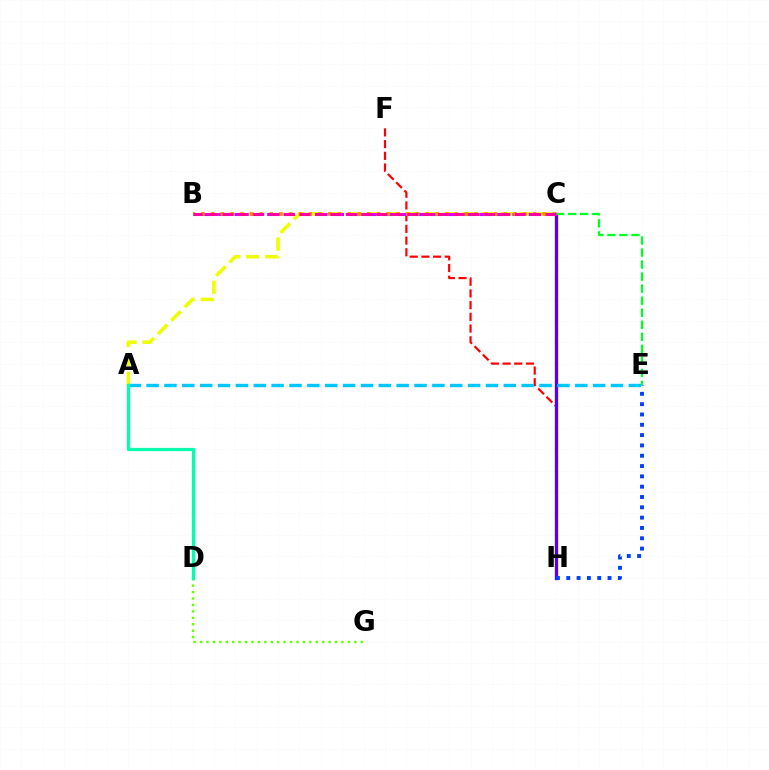{('F', 'H'): [{'color': '#ff0000', 'line_style': 'dashed', 'thickness': 1.59}], ('A', 'C'): [{'color': '#eeff00', 'line_style': 'dashed', 'thickness': 2.58}], ('C', 'H'): [{'color': '#4f00ff', 'line_style': 'solid', 'thickness': 2.37}], ('D', 'G'): [{'color': '#66ff00', 'line_style': 'dotted', 'thickness': 1.75}], ('E', 'H'): [{'color': '#003fff', 'line_style': 'dotted', 'thickness': 2.8}], ('B', 'C'): [{'color': '#d600ff', 'line_style': 'dashed', 'thickness': 2.22}, {'color': '#ff8800', 'line_style': 'dotted', 'thickness': 2.65}, {'color': '#ff00a0', 'line_style': 'dashed', 'thickness': 2.09}], ('C', 'E'): [{'color': '#00ff27', 'line_style': 'dashed', 'thickness': 1.63}], ('A', 'E'): [{'color': '#00c7ff', 'line_style': 'dashed', 'thickness': 2.43}], ('A', 'D'): [{'color': '#00ffaf', 'line_style': 'solid', 'thickness': 2.35}]}